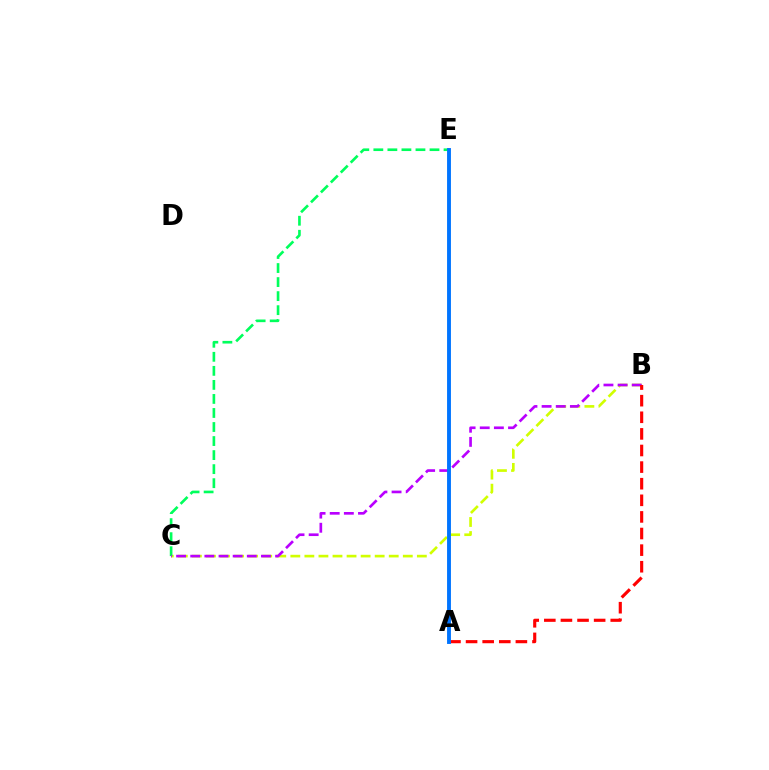{('B', 'C'): [{'color': '#d1ff00', 'line_style': 'dashed', 'thickness': 1.91}, {'color': '#b900ff', 'line_style': 'dashed', 'thickness': 1.92}], ('C', 'E'): [{'color': '#00ff5c', 'line_style': 'dashed', 'thickness': 1.91}], ('A', 'B'): [{'color': '#ff0000', 'line_style': 'dashed', 'thickness': 2.26}], ('A', 'E'): [{'color': '#0074ff', 'line_style': 'solid', 'thickness': 2.8}]}